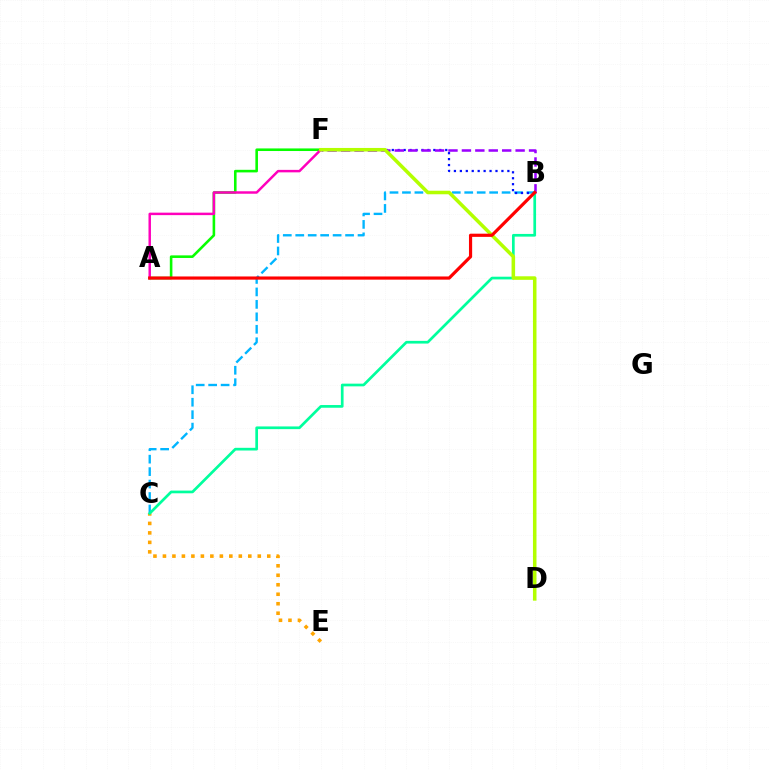{('B', 'C'): [{'color': '#00b5ff', 'line_style': 'dashed', 'thickness': 1.69}, {'color': '#00ff9d', 'line_style': 'solid', 'thickness': 1.94}], ('B', 'F'): [{'color': '#0010ff', 'line_style': 'dotted', 'thickness': 1.61}, {'color': '#9b00ff', 'line_style': 'dashed', 'thickness': 1.82}], ('C', 'E'): [{'color': '#ffa500', 'line_style': 'dotted', 'thickness': 2.58}], ('A', 'F'): [{'color': '#08ff00', 'line_style': 'solid', 'thickness': 1.87}, {'color': '#ff00bd', 'line_style': 'solid', 'thickness': 1.78}], ('D', 'F'): [{'color': '#b3ff00', 'line_style': 'solid', 'thickness': 2.55}], ('A', 'B'): [{'color': '#ff0000', 'line_style': 'solid', 'thickness': 2.29}]}